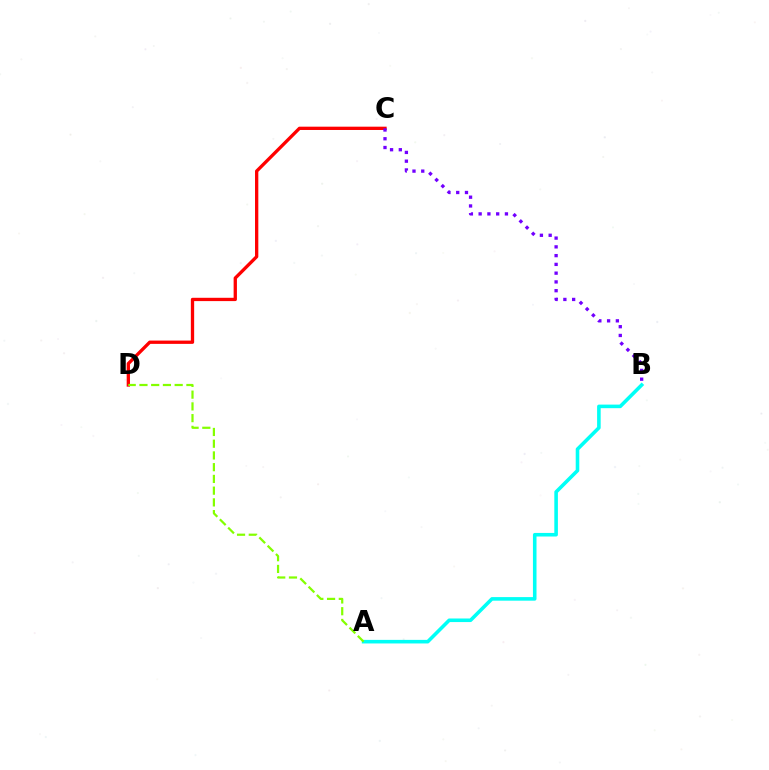{('C', 'D'): [{'color': '#ff0000', 'line_style': 'solid', 'thickness': 2.38}], ('B', 'C'): [{'color': '#7200ff', 'line_style': 'dotted', 'thickness': 2.38}], ('A', 'B'): [{'color': '#00fff6', 'line_style': 'solid', 'thickness': 2.58}], ('A', 'D'): [{'color': '#84ff00', 'line_style': 'dashed', 'thickness': 1.59}]}